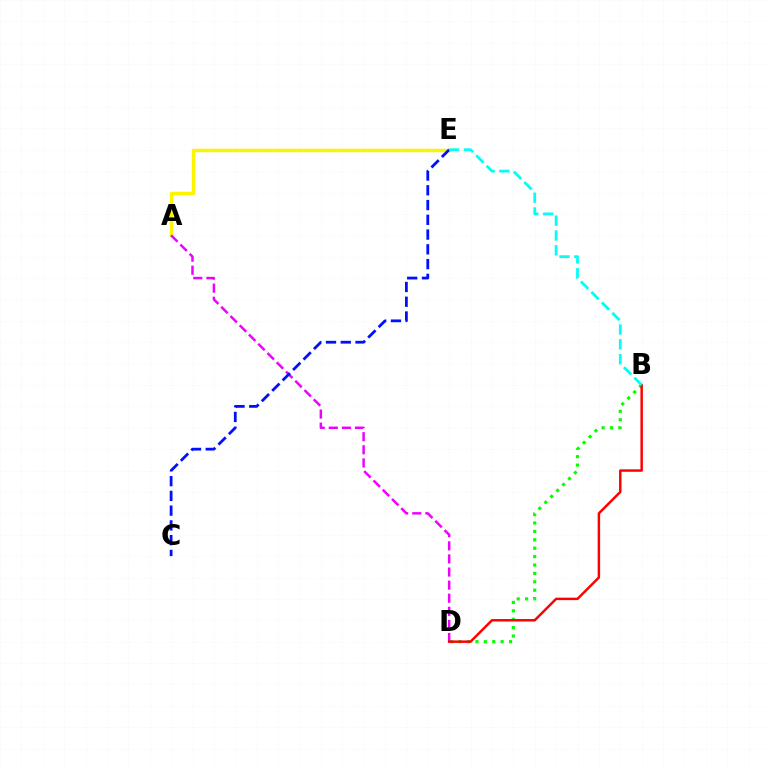{('B', 'D'): [{'color': '#08ff00', 'line_style': 'dotted', 'thickness': 2.28}, {'color': '#ff0000', 'line_style': 'solid', 'thickness': 1.77}], ('A', 'E'): [{'color': '#fcf500', 'line_style': 'solid', 'thickness': 2.49}], ('A', 'D'): [{'color': '#ee00ff', 'line_style': 'dashed', 'thickness': 1.78}], ('C', 'E'): [{'color': '#0010ff', 'line_style': 'dashed', 'thickness': 2.01}], ('B', 'E'): [{'color': '#00fff6', 'line_style': 'dashed', 'thickness': 2.01}]}